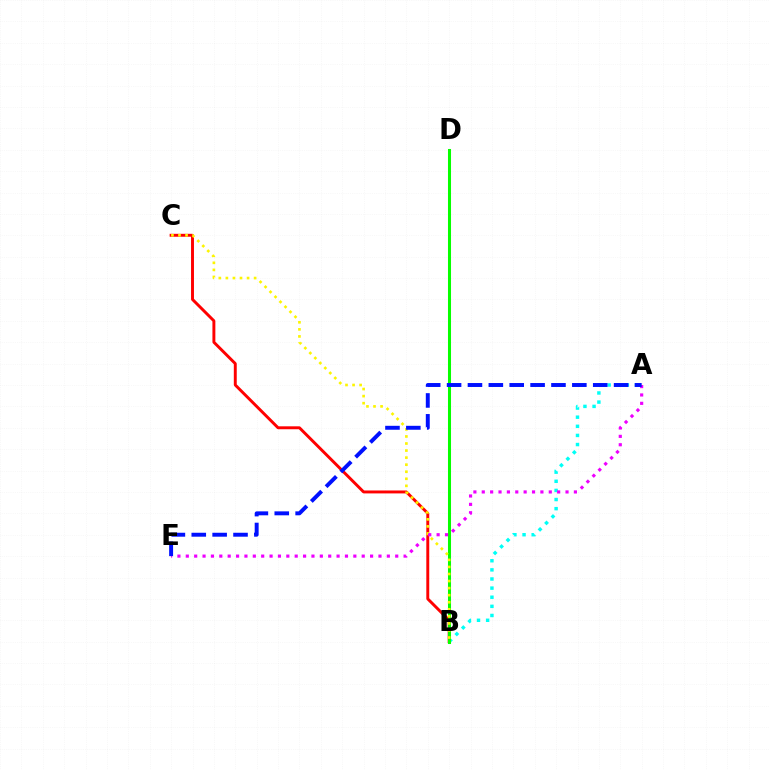{('B', 'C'): [{'color': '#ff0000', 'line_style': 'solid', 'thickness': 2.11}, {'color': '#fcf500', 'line_style': 'dotted', 'thickness': 1.92}], ('A', 'B'): [{'color': '#00fff6', 'line_style': 'dotted', 'thickness': 2.48}], ('B', 'D'): [{'color': '#08ff00', 'line_style': 'solid', 'thickness': 2.19}], ('A', 'E'): [{'color': '#ee00ff', 'line_style': 'dotted', 'thickness': 2.28}, {'color': '#0010ff', 'line_style': 'dashed', 'thickness': 2.84}]}